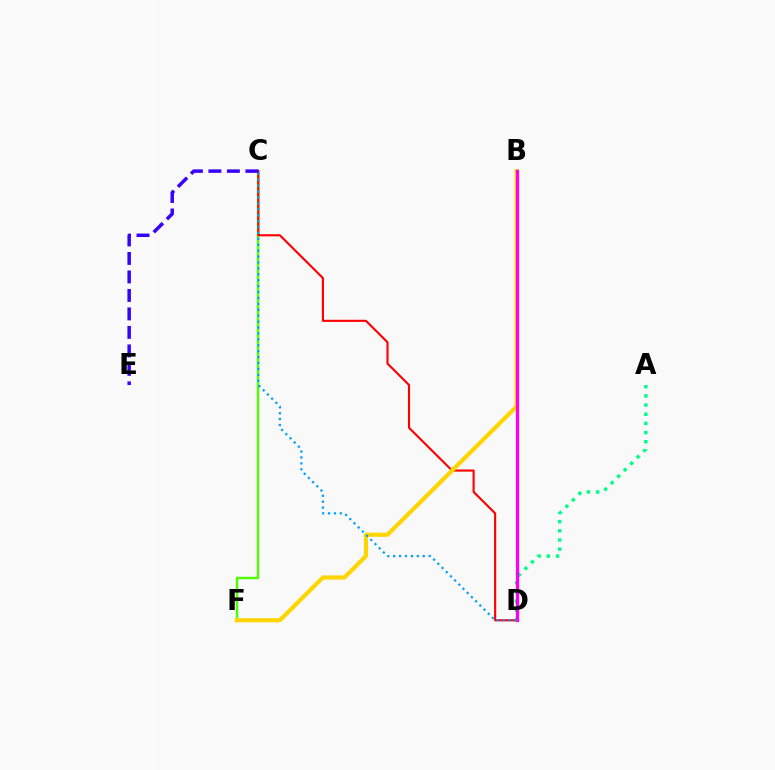{('C', 'F'): [{'color': '#4fff00', 'line_style': 'solid', 'thickness': 1.73}], ('A', 'D'): [{'color': '#00ff86', 'line_style': 'dotted', 'thickness': 2.49}], ('C', 'D'): [{'color': '#ff0000', 'line_style': 'solid', 'thickness': 1.53}, {'color': '#009eff', 'line_style': 'dotted', 'thickness': 1.61}], ('C', 'E'): [{'color': '#3700ff', 'line_style': 'dashed', 'thickness': 2.51}], ('B', 'F'): [{'color': '#ffd500', 'line_style': 'solid', 'thickness': 2.99}], ('B', 'D'): [{'color': '#ff00ed', 'line_style': 'solid', 'thickness': 2.33}]}